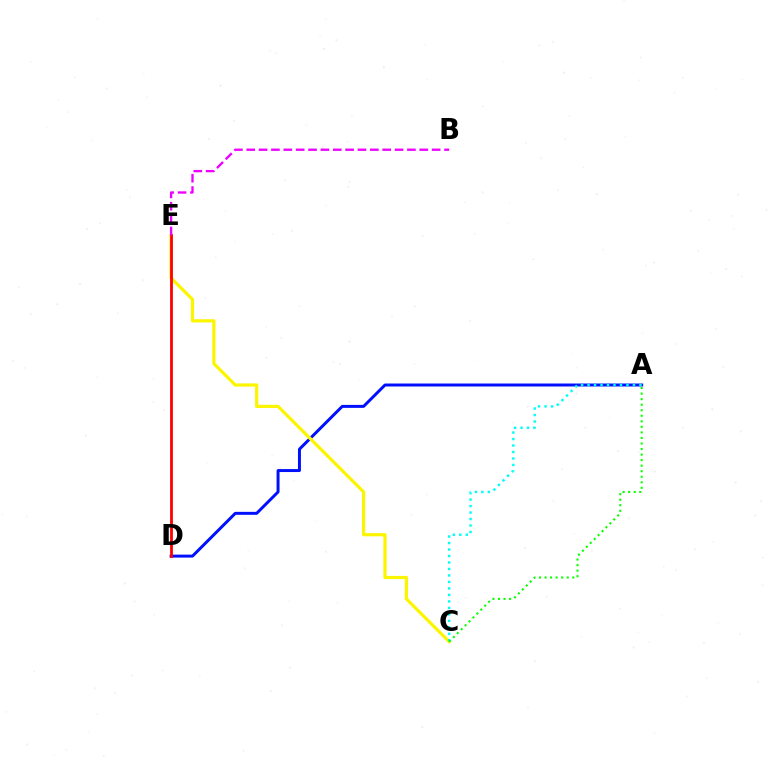{('A', 'D'): [{'color': '#0010ff', 'line_style': 'solid', 'thickness': 2.14}], ('C', 'E'): [{'color': '#fcf500', 'line_style': 'solid', 'thickness': 2.31}], ('D', 'E'): [{'color': '#ff0000', 'line_style': 'solid', 'thickness': 2.01}], ('B', 'E'): [{'color': '#ee00ff', 'line_style': 'dashed', 'thickness': 1.68}], ('A', 'C'): [{'color': '#00fff6', 'line_style': 'dotted', 'thickness': 1.76}, {'color': '#08ff00', 'line_style': 'dotted', 'thickness': 1.51}]}